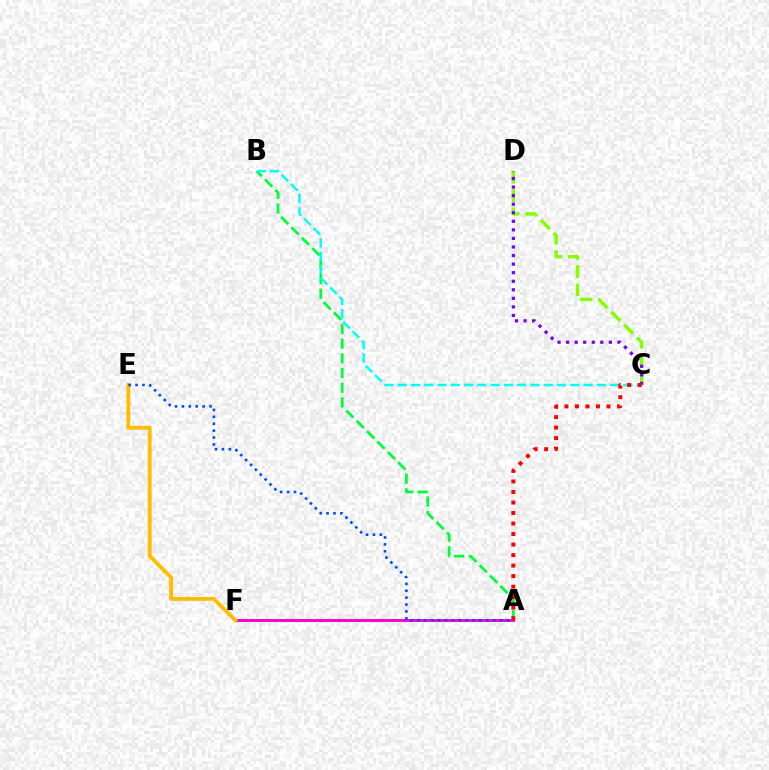{('A', 'B'): [{'color': '#00ff39', 'line_style': 'dashed', 'thickness': 2.0}], ('C', 'D'): [{'color': '#84ff00', 'line_style': 'dashed', 'thickness': 2.48}, {'color': '#7200ff', 'line_style': 'dotted', 'thickness': 2.33}], ('A', 'F'): [{'color': '#ff00cf', 'line_style': 'solid', 'thickness': 2.11}], ('E', 'F'): [{'color': '#ffbd00', 'line_style': 'solid', 'thickness': 2.77}], ('B', 'C'): [{'color': '#00fff6', 'line_style': 'dashed', 'thickness': 1.8}], ('A', 'E'): [{'color': '#004bff', 'line_style': 'dotted', 'thickness': 1.88}], ('A', 'C'): [{'color': '#ff0000', 'line_style': 'dotted', 'thickness': 2.86}]}